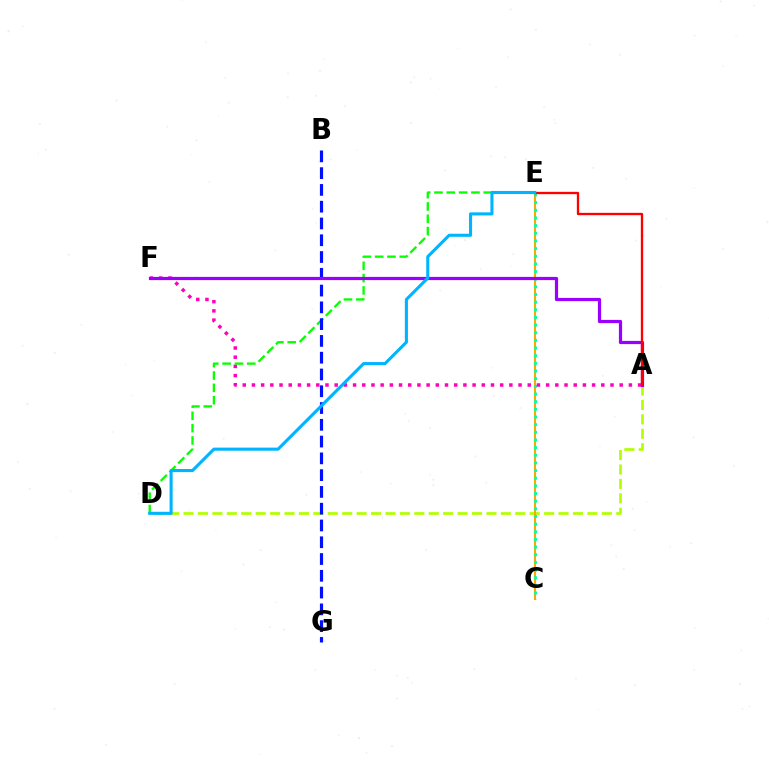{('A', 'D'): [{'color': '#b3ff00', 'line_style': 'dashed', 'thickness': 1.96}], ('C', 'E'): [{'color': '#ffa500', 'line_style': 'solid', 'thickness': 1.53}, {'color': '#00ff9d', 'line_style': 'dotted', 'thickness': 2.08}], ('A', 'F'): [{'color': '#ff00bd', 'line_style': 'dotted', 'thickness': 2.5}, {'color': '#9b00ff', 'line_style': 'solid', 'thickness': 2.31}], ('D', 'E'): [{'color': '#08ff00', 'line_style': 'dashed', 'thickness': 1.67}, {'color': '#00b5ff', 'line_style': 'solid', 'thickness': 2.22}], ('B', 'G'): [{'color': '#0010ff', 'line_style': 'dashed', 'thickness': 2.28}], ('A', 'E'): [{'color': '#ff0000', 'line_style': 'solid', 'thickness': 1.68}]}